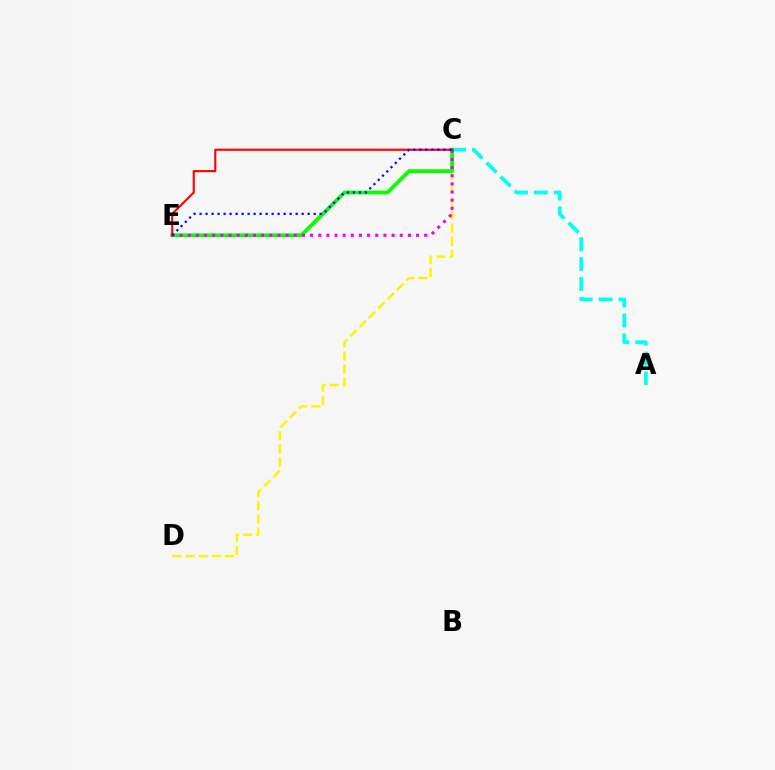{('C', 'D'): [{'color': '#fcf500', 'line_style': 'dashed', 'thickness': 1.79}], ('A', 'C'): [{'color': '#00fff6', 'line_style': 'dashed', 'thickness': 2.7}], ('C', 'E'): [{'color': '#08ff00', 'line_style': 'solid', 'thickness': 2.71}, {'color': '#ee00ff', 'line_style': 'dotted', 'thickness': 2.22}, {'color': '#ff0000', 'line_style': 'solid', 'thickness': 1.52}, {'color': '#0010ff', 'line_style': 'dotted', 'thickness': 1.63}]}